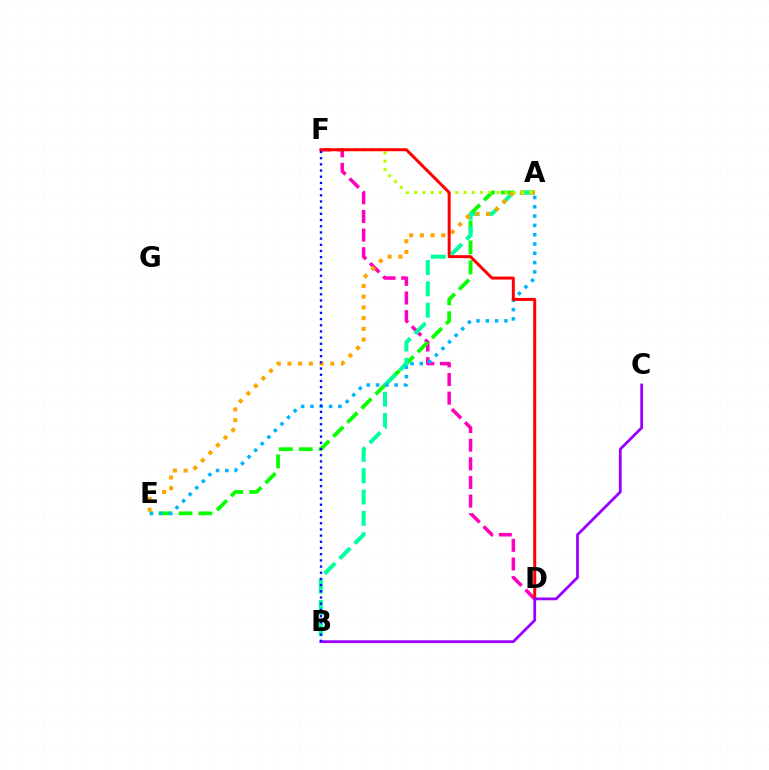{('D', 'F'): [{'color': '#ff00bd', 'line_style': 'dashed', 'thickness': 2.53}, {'color': '#ff0000', 'line_style': 'solid', 'thickness': 2.15}], ('A', 'E'): [{'color': '#08ff00', 'line_style': 'dashed', 'thickness': 2.71}, {'color': '#00b5ff', 'line_style': 'dotted', 'thickness': 2.53}, {'color': '#ffa500', 'line_style': 'dotted', 'thickness': 2.91}], ('A', 'B'): [{'color': '#00ff9d', 'line_style': 'dashed', 'thickness': 2.9}], ('A', 'F'): [{'color': '#b3ff00', 'line_style': 'dotted', 'thickness': 2.24}], ('B', 'C'): [{'color': '#9b00ff', 'line_style': 'solid', 'thickness': 2.0}], ('B', 'F'): [{'color': '#0010ff', 'line_style': 'dotted', 'thickness': 1.68}]}